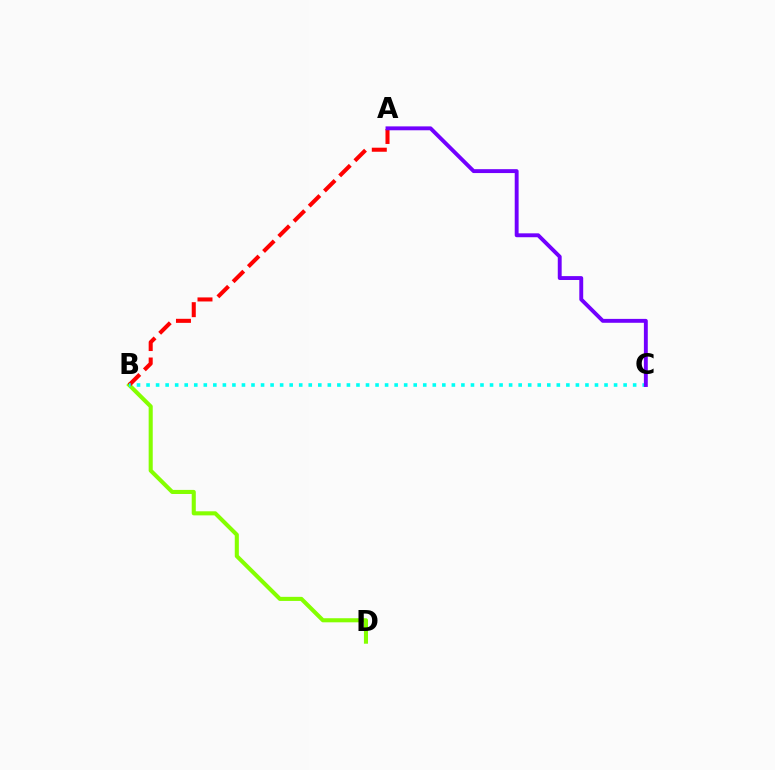{('B', 'D'): [{'color': '#84ff00', 'line_style': 'solid', 'thickness': 2.94}], ('A', 'B'): [{'color': '#ff0000', 'line_style': 'dashed', 'thickness': 2.92}], ('B', 'C'): [{'color': '#00fff6', 'line_style': 'dotted', 'thickness': 2.59}], ('A', 'C'): [{'color': '#7200ff', 'line_style': 'solid', 'thickness': 2.8}]}